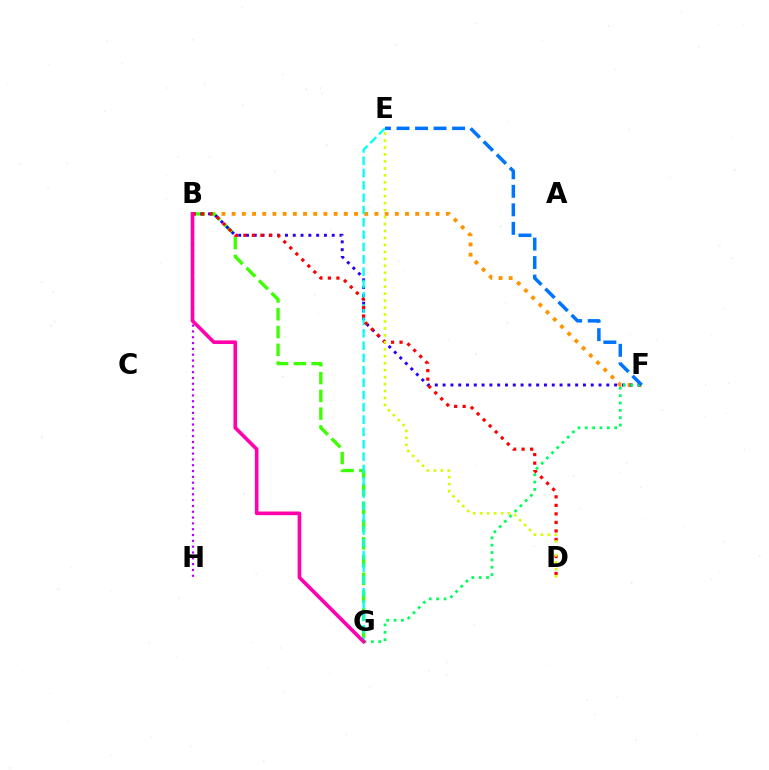{('B', 'F'): [{'color': '#ff9400', 'line_style': 'dotted', 'thickness': 2.77}, {'color': '#2500ff', 'line_style': 'dotted', 'thickness': 2.12}], ('B', 'G'): [{'color': '#3dff00', 'line_style': 'dashed', 'thickness': 2.41}, {'color': '#ff00ac', 'line_style': 'solid', 'thickness': 2.62}], ('E', 'G'): [{'color': '#00fff6', 'line_style': 'dashed', 'thickness': 1.67}], ('B', 'D'): [{'color': '#ff0000', 'line_style': 'dotted', 'thickness': 2.31}], ('D', 'E'): [{'color': '#d1ff00', 'line_style': 'dotted', 'thickness': 1.89}], ('F', 'G'): [{'color': '#00ff5c', 'line_style': 'dotted', 'thickness': 2.0}], ('E', 'F'): [{'color': '#0074ff', 'line_style': 'dashed', 'thickness': 2.52}], ('B', 'H'): [{'color': '#b900ff', 'line_style': 'dotted', 'thickness': 1.58}]}